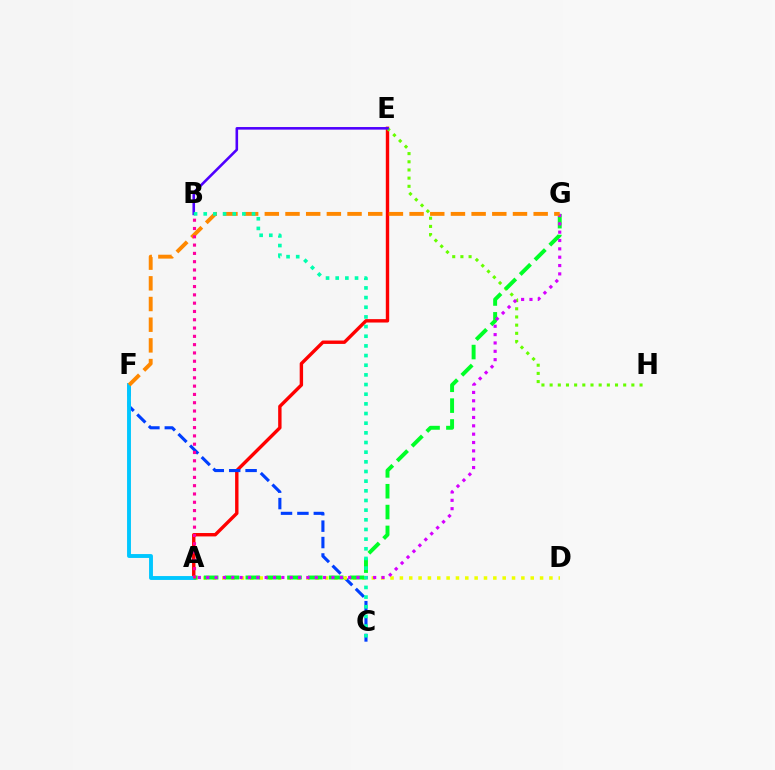{('A', 'E'): [{'color': '#ff0000', 'line_style': 'solid', 'thickness': 2.44}], ('C', 'F'): [{'color': '#003fff', 'line_style': 'dashed', 'thickness': 2.23}], ('A', 'D'): [{'color': '#eeff00', 'line_style': 'dotted', 'thickness': 2.54}], ('E', 'H'): [{'color': '#66ff00', 'line_style': 'dotted', 'thickness': 2.22}], ('A', 'F'): [{'color': '#00c7ff', 'line_style': 'solid', 'thickness': 2.8}], ('A', 'G'): [{'color': '#00ff27', 'line_style': 'dashed', 'thickness': 2.83}, {'color': '#d600ff', 'line_style': 'dotted', 'thickness': 2.27}], ('B', 'E'): [{'color': '#4f00ff', 'line_style': 'solid', 'thickness': 1.87}], ('F', 'G'): [{'color': '#ff8800', 'line_style': 'dashed', 'thickness': 2.81}], ('B', 'C'): [{'color': '#00ffaf', 'line_style': 'dotted', 'thickness': 2.62}], ('A', 'B'): [{'color': '#ff00a0', 'line_style': 'dotted', 'thickness': 2.25}]}